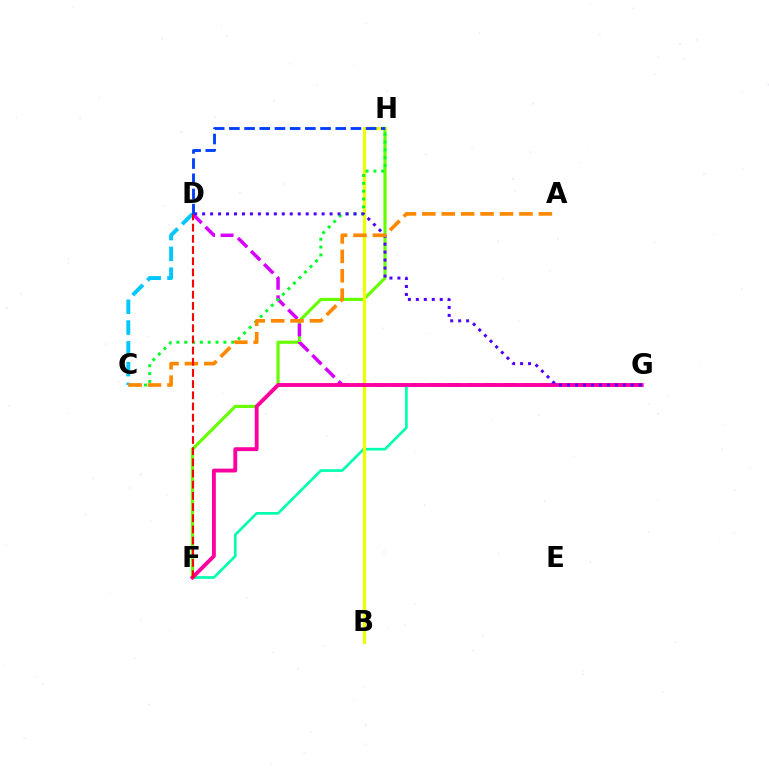{('F', 'H'): [{'color': '#66ff00', 'line_style': 'solid', 'thickness': 2.26}], ('F', 'G'): [{'color': '#00ffaf', 'line_style': 'solid', 'thickness': 1.92}, {'color': '#ff00a0', 'line_style': 'solid', 'thickness': 2.78}], ('D', 'G'): [{'color': '#d600ff', 'line_style': 'dashed', 'thickness': 2.51}, {'color': '#4f00ff', 'line_style': 'dotted', 'thickness': 2.16}], ('B', 'H'): [{'color': '#eeff00', 'line_style': 'solid', 'thickness': 2.31}], ('C', 'H'): [{'color': '#00ff27', 'line_style': 'dotted', 'thickness': 2.13}], ('C', 'D'): [{'color': '#00c7ff', 'line_style': 'dashed', 'thickness': 2.82}], ('A', 'C'): [{'color': '#ff8800', 'line_style': 'dashed', 'thickness': 2.64}], ('D', 'F'): [{'color': '#ff0000', 'line_style': 'dashed', 'thickness': 1.52}], ('D', 'H'): [{'color': '#003fff', 'line_style': 'dashed', 'thickness': 2.06}]}